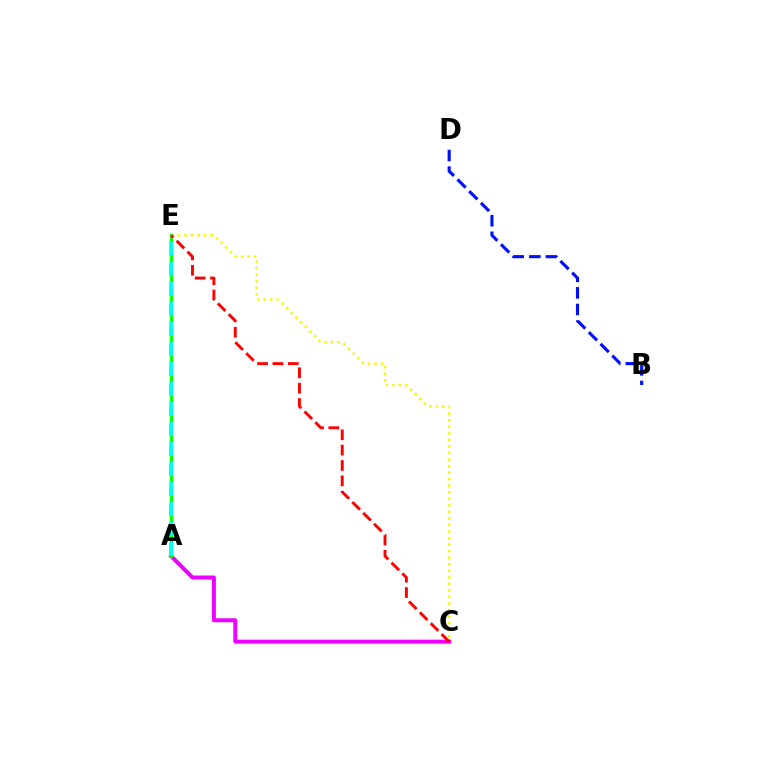{('B', 'D'): [{'color': '#0010ff', 'line_style': 'dashed', 'thickness': 2.25}], ('C', 'E'): [{'color': '#fcf500', 'line_style': 'dotted', 'thickness': 1.78}, {'color': '#ff0000', 'line_style': 'dashed', 'thickness': 2.09}], ('A', 'C'): [{'color': '#ee00ff', 'line_style': 'solid', 'thickness': 2.87}], ('A', 'E'): [{'color': '#08ff00', 'line_style': 'solid', 'thickness': 2.4}, {'color': '#00fff6', 'line_style': 'dashed', 'thickness': 2.72}]}